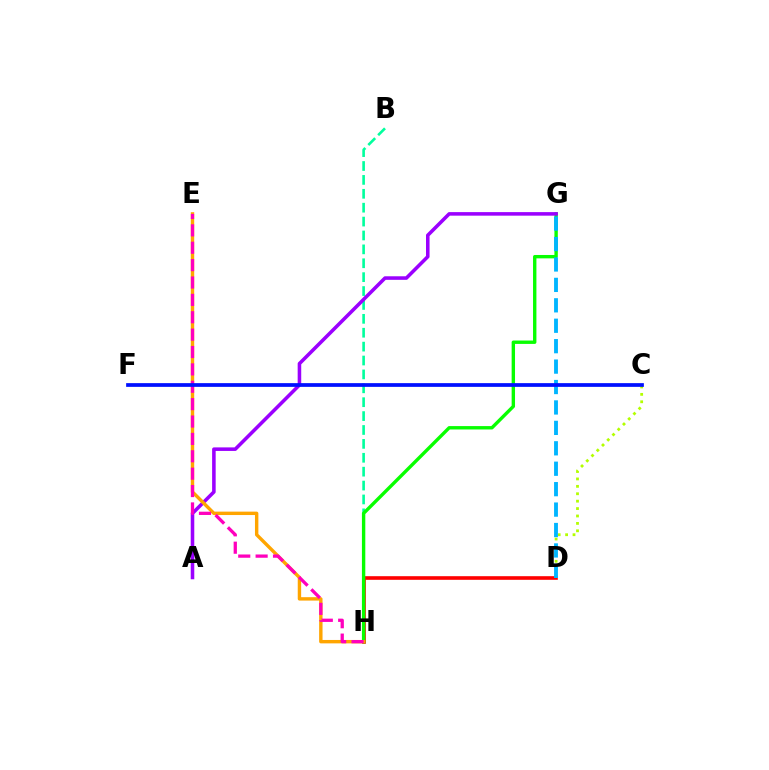{('D', 'H'): [{'color': '#ff0000', 'line_style': 'solid', 'thickness': 2.61}], ('B', 'H'): [{'color': '#00ff9d', 'line_style': 'dashed', 'thickness': 1.89}], ('C', 'D'): [{'color': '#b3ff00', 'line_style': 'dotted', 'thickness': 2.01}], ('G', 'H'): [{'color': '#08ff00', 'line_style': 'solid', 'thickness': 2.44}], ('A', 'G'): [{'color': '#9b00ff', 'line_style': 'solid', 'thickness': 2.56}], ('E', 'H'): [{'color': '#ffa500', 'line_style': 'solid', 'thickness': 2.45}, {'color': '#ff00bd', 'line_style': 'dashed', 'thickness': 2.36}], ('D', 'G'): [{'color': '#00b5ff', 'line_style': 'dashed', 'thickness': 2.78}], ('C', 'F'): [{'color': '#0010ff', 'line_style': 'solid', 'thickness': 2.68}]}